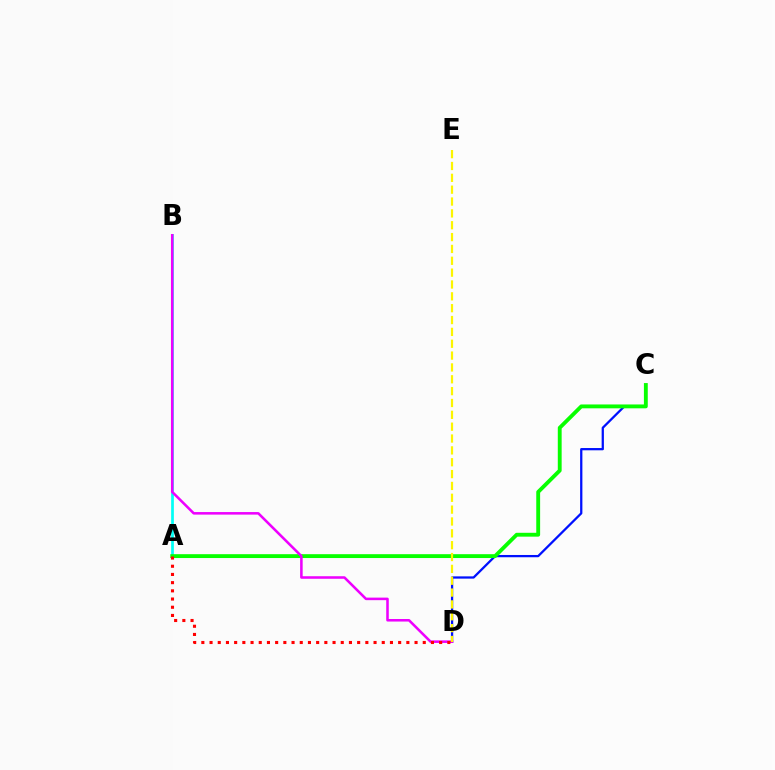{('A', 'B'): [{'color': '#00fff6', 'line_style': 'solid', 'thickness': 1.96}], ('C', 'D'): [{'color': '#0010ff', 'line_style': 'solid', 'thickness': 1.63}], ('A', 'C'): [{'color': '#08ff00', 'line_style': 'solid', 'thickness': 2.78}], ('B', 'D'): [{'color': '#ee00ff', 'line_style': 'solid', 'thickness': 1.84}], ('D', 'E'): [{'color': '#fcf500', 'line_style': 'dashed', 'thickness': 1.61}], ('A', 'D'): [{'color': '#ff0000', 'line_style': 'dotted', 'thickness': 2.23}]}